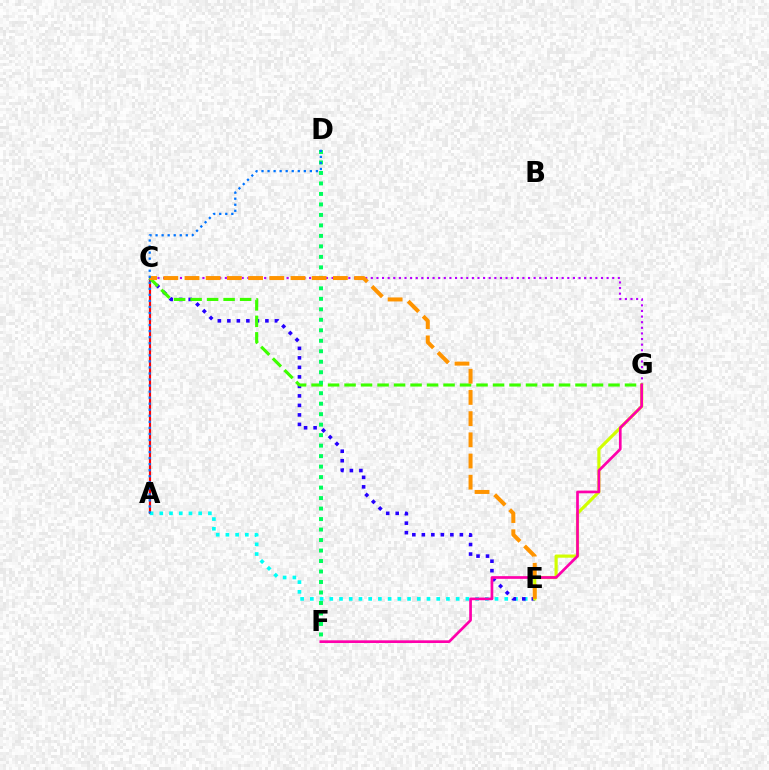{('A', 'C'): [{'color': '#ff0000', 'line_style': 'solid', 'thickness': 1.58}], ('C', 'G'): [{'color': '#b900ff', 'line_style': 'dotted', 'thickness': 1.53}, {'color': '#3dff00', 'line_style': 'dashed', 'thickness': 2.24}], ('A', 'E'): [{'color': '#00fff6', 'line_style': 'dotted', 'thickness': 2.64}], ('C', 'E'): [{'color': '#2500ff', 'line_style': 'dotted', 'thickness': 2.58}, {'color': '#ff9400', 'line_style': 'dashed', 'thickness': 2.88}], ('E', 'G'): [{'color': '#d1ff00', 'line_style': 'solid', 'thickness': 2.28}], ('D', 'F'): [{'color': '#00ff5c', 'line_style': 'dotted', 'thickness': 2.85}], ('F', 'G'): [{'color': '#ff00ac', 'line_style': 'solid', 'thickness': 1.94}], ('A', 'D'): [{'color': '#0074ff', 'line_style': 'dotted', 'thickness': 1.64}]}